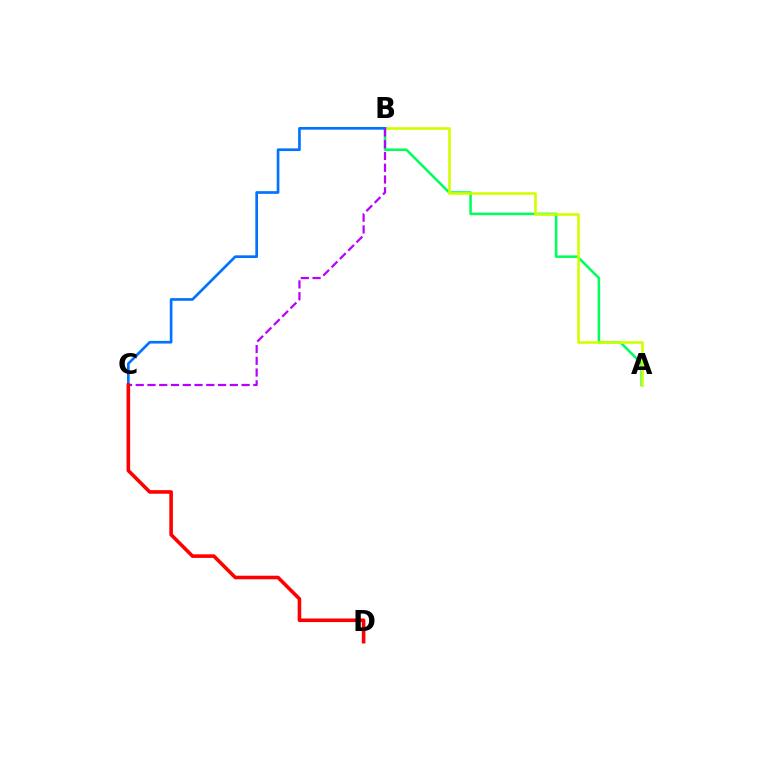{('A', 'B'): [{'color': '#00ff5c', 'line_style': 'solid', 'thickness': 1.83}, {'color': '#d1ff00', 'line_style': 'solid', 'thickness': 1.91}], ('B', 'C'): [{'color': '#0074ff', 'line_style': 'solid', 'thickness': 1.93}, {'color': '#b900ff', 'line_style': 'dashed', 'thickness': 1.6}], ('C', 'D'): [{'color': '#ff0000', 'line_style': 'solid', 'thickness': 2.59}]}